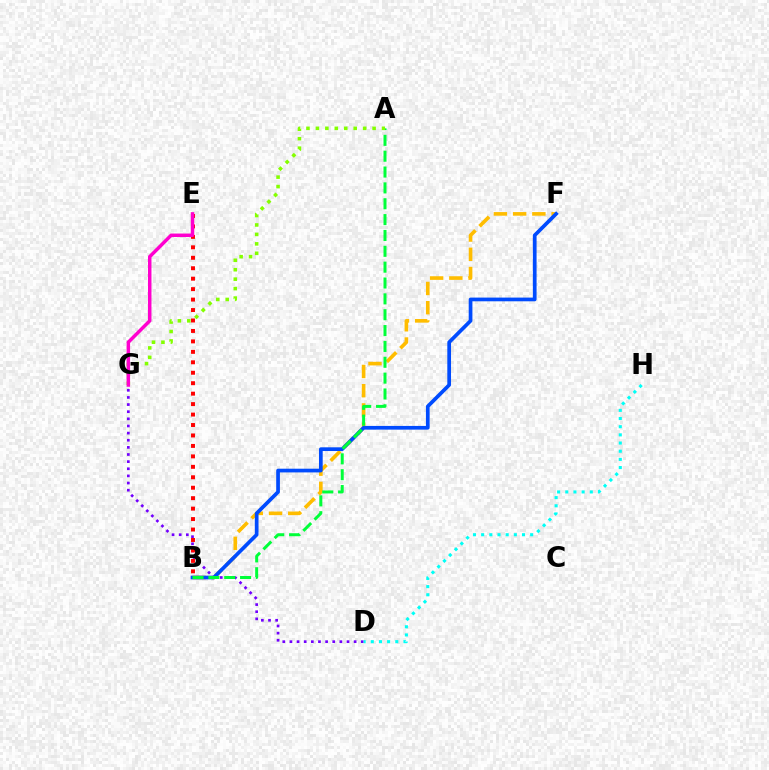{('D', 'G'): [{'color': '#7200ff', 'line_style': 'dotted', 'thickness': 1.94}], ('D', 'H'): [{'color': '#00fff6', 'line_style': 'dotted', 'thickness': 2.22}], ('B', 'F'): [{'color': '#ffbd00', 'line_style': 'dashed', 'thickness': 2.61}, {'color': '#004bff', 'line_style': 'solid', 'thickness': 2.67}], ('A', 'B'): [{'color': '#00ff39', 'line_style': 'dashed', 'thickness': 2.15}], ('B', 'E'): [{'color': '#ff0000', 'line_style': 'dotted', 'thickness': 2.84}], ('A', 'G'): [{'color': '#84ff00', 'line_style': 'dotted', 'thickness': 2.57}], ('E', 'G'): [{'color': '#ff00cf', 'line_style': 'solid', 'thickness': 2.51}]}